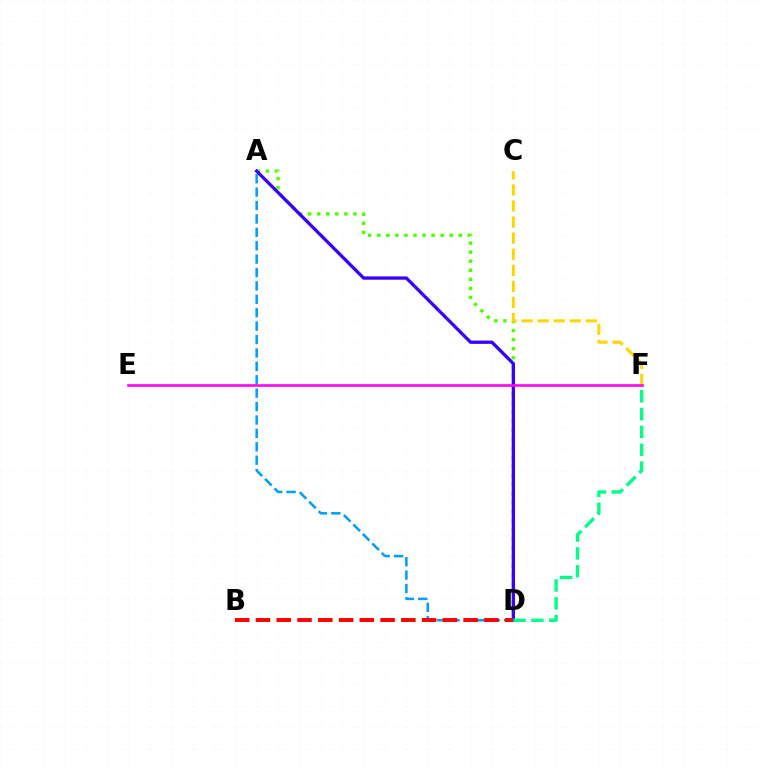{('A', 'D'): [{'color': '#4fff00', 'line_style': 'dotted', 'thickness': 2.46}, {'color': '#3700ff', 'line_style': 'solid', 'thickness': 2.37}, {'color': '#009eff', 'line_style': 'dashed', 'thickness': 1.82}], ('D', 'F'): [{'color': '#00ff86', 'line_style': 'dashed', 'thickness': 2.42}], ('C', 'F'): [{'color': '#ffd500', 'line_style': 'dashed', 'thickness': 2.18}], ('B', 'D'): [{'color': '#ff0000', 'line_style': 'dashed', 'thickness': 2.82}], ('E', 'F'): [{'color': '#ff00ed', 'line_style': 'solid', 'thickness': 1.87}]}